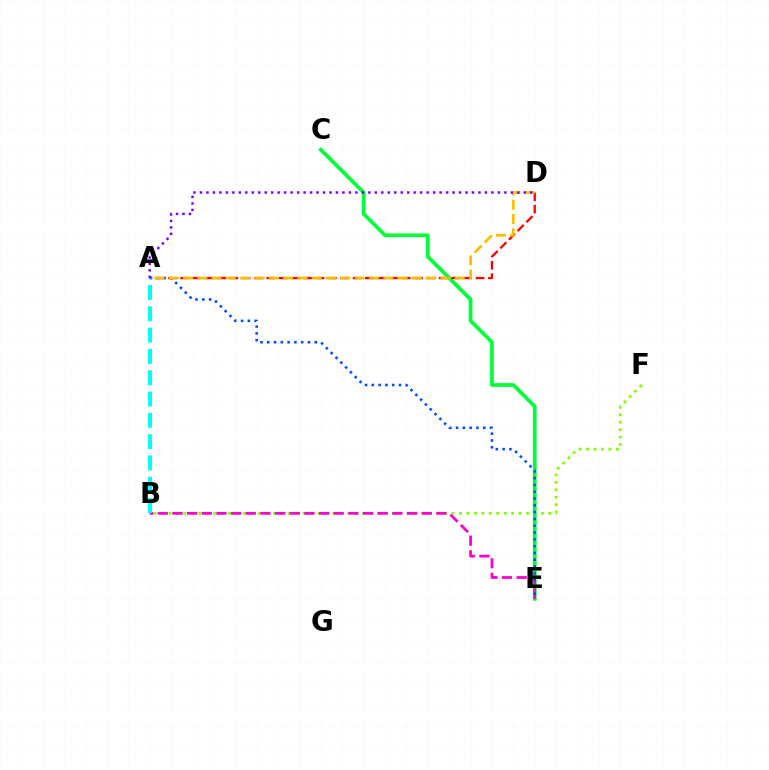{('B', 'F'): [{'color': '#84ff00', 'line_style': 'dotted', 'thickness': 2.02}], ('C', 'E'): [{'color': '#00ff39', 'line_style': 'solid', 'thickness': 2.68}], ('A', 'D'): [{'color': '#ff0000', 'line_style': 'dashed', 'thickness': 1.67}, {'color': '#ffbd00', 'line_style': 'dashed', 'thickness': 1.94}, {'color': '#7200ff', 'line_style': 'dotted', 'thickness': 1.76}], ('B', 'E'): [{'color': '#ff00cf', 'line_style': 'dashed', 'thickness': 1.99}], ('A', 'E'): [{'color': '#004bff', 'line_style': 'dotted', 'thickness': 1.85}], ('A', 'B'): [{'color': '#00fff6', 'line_style': 'dashed', 'thickness': 2.9}]}